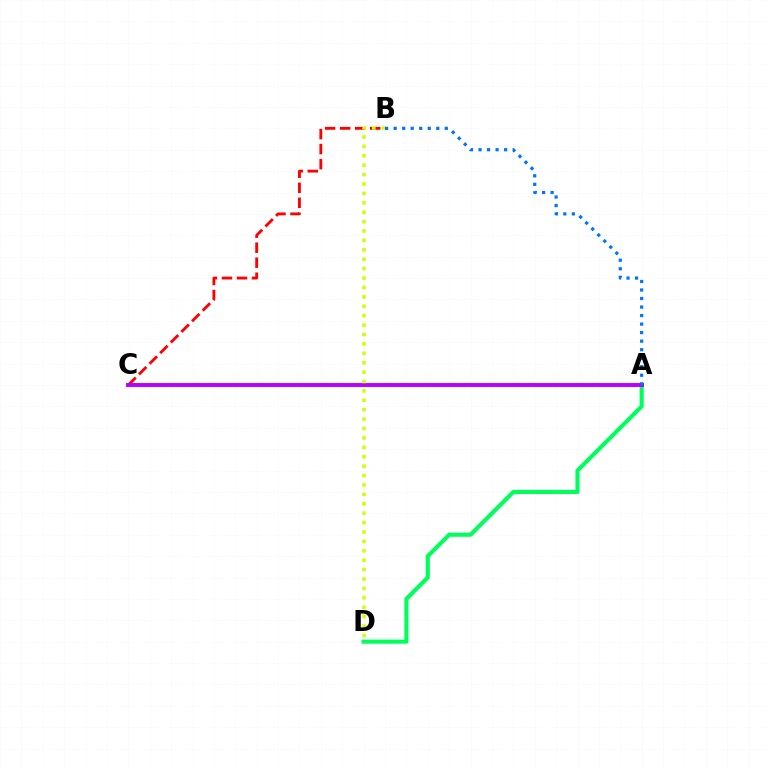{('B', 'C'): [{'color': '#ff0000', 'line_style': 'dashed', 'thickness': 2.04}], ('A', 'D'): [{'color': '#00ff5c', 'line_style': 'solid', 'thickness': 2.96}], ('A', 'C'): [{'color': '#b900ff', 'line_style': 'solid', 'thickness': 2.82}], ('B', 'D'): [{'color': '#d1ff00', 'line_style': 'dotted', 'thickness': 2.56}], ('A', 'B'): [{'color': '#0074ff', 'line_style': 'dotted', 'thickness': 2.32}]}